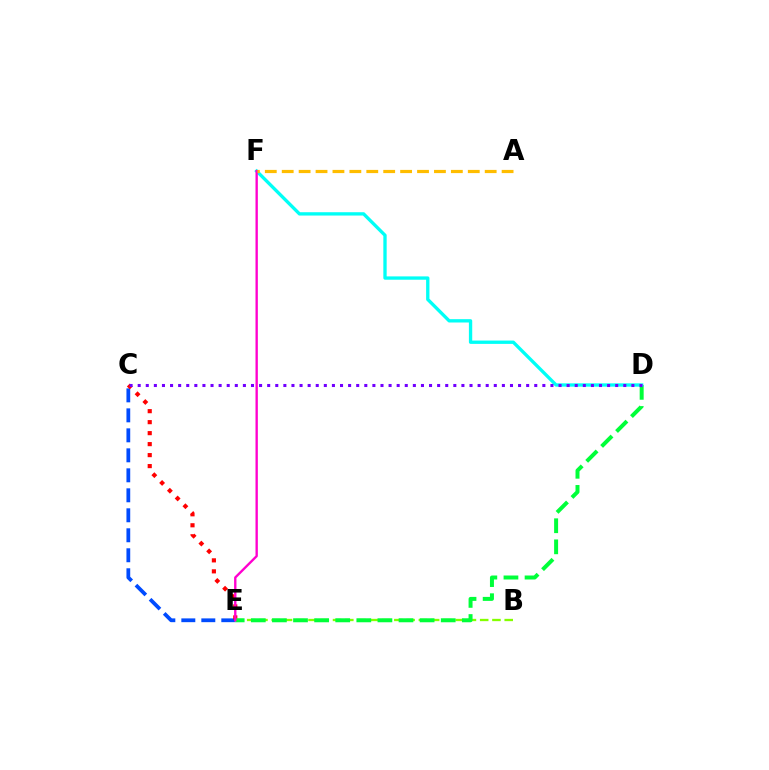{('C', 'E'): [{'color': '#004bff', 'line_style': 'dashed', 'thickness': 2.72}, {'color': '#ff0000', 'line_style': 'dotted', 'thickness': 2.98}], ('B', 'E'): [{'color': '#84ff00', 'line_style': 'dashed', 'thickness': 1.67}], ('D', 'E'): [{'color': '#00ff39', 'line_style': 'dashed', 'thickness': 2.87}], ('D', 'F'): [{'color': '#00fff6', 'line_style': 'solid', 'thickness': 2.4}], ('E', 'F'): [{'color': '#ff00cf', 'line_style': 'solid', 'thickness': 1.7}], ('A', 'F'): [{'color': '#ffbd00', 'line_style': 'dashed', 'thickness': 2.3}], ('C', 'D'): [{'color': '#7200ff', 'line_style': 'dotted', 'thickness': 2.2}]}